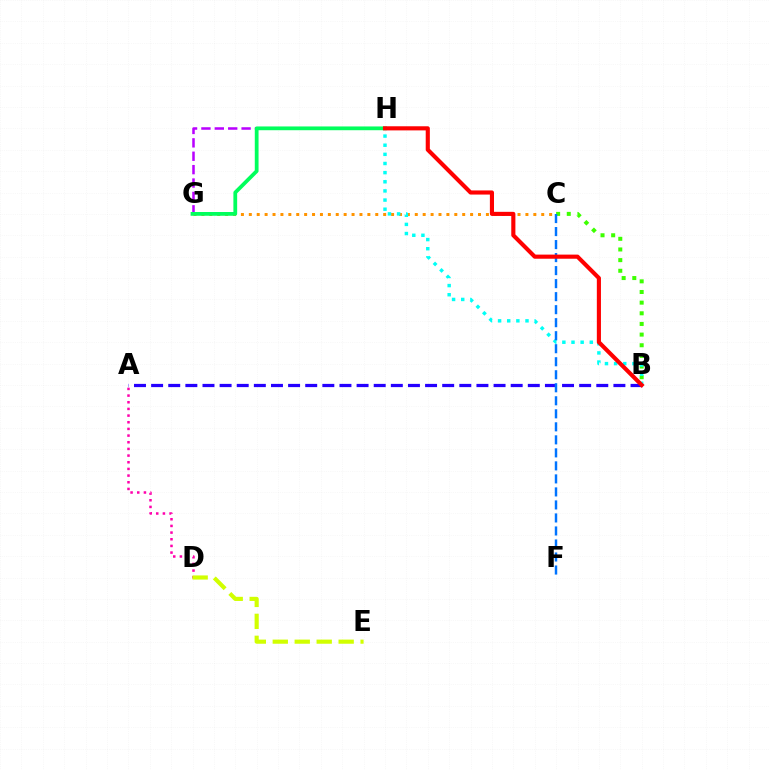{('A', 'D'): [{'color': '#ff00ac', 'line_style': 'dotted', 'thickness': 1.81}], ('D', 'E'): [{'color': '#d1ff00', 'line_style': 'dashed', 'thickness': 2.98}], ('G', 'H'): [{'color': '#b900ff', 'line_style': 'dashed', 'thickness': 1.82}, {'color': '#00ff5c', 'line_style': 'solid', 'thickness': 2.71}], ('B', 'C'): [{'color': '#3dff00', 'line_style': 'dotted', 'thickness': 2.89}], ('A', 'B'): [{'color': '#2500ff', 'line_style': 'dashed', 'thickness': 2.33}], ('C', 'G'): [{'color': '#ff9400', 'line_style': 'dotted', 'thickness': 2.15}], ('B', 'H'): [{'color': '#00fff6', 'line_style': 'dotted', 'thickness': 2.48}, {'color': '#ff0000', 'line_style': 'solid', 'thickness': 2.97}], ('C', 'F'): [{'color': '#0074ff', 'line_style': 'dashed', 'thickness': 1.77}]}